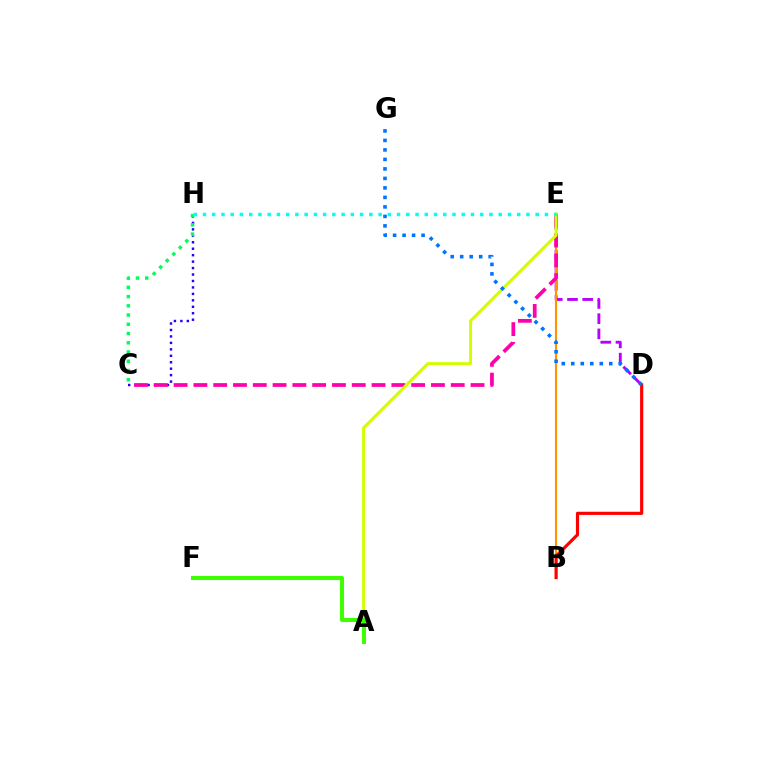{('D', 'E'): [{'color': '#b900ff', 'line_style': 'dashed', 'thickness': 2.07}], ('C', 'H'): [{'color': '#2500ff', 'line_style': 'dotted', 'thickness': 1.75}, {'color': '#00ff5c', 'line_style': 'dotted', 'thickness': 2.51}], ('B', 'E'): [{'color': '#ff9400', 'line_style': 'solid', 'thickness': 1.56}], ('C', 'E'): [{'color': '#ff00ac', 'line_style': 'dashed', 'thickness': 2.69}], ('B', 'D'): [{'color': '#ff0000', 'line_style': 'solid', 'thickness': 2.27}], ('A', 'E'): [{'color': '#d1ff00', 'line_style': 'solid', 'thickness': 2.14}], ('E', 'H'): [{'color': '#00fff6', 'line_style': 'dotted', 'thickness': 2.51}], ('A', 'F'): [{'color': '#3dff00', 'line_style': 'solid', 'thickness': 2.91}], ('D', 'G'): [{'color': '#0074ff', 'line_style': 'dotted', 'thickness': 2.58}]}